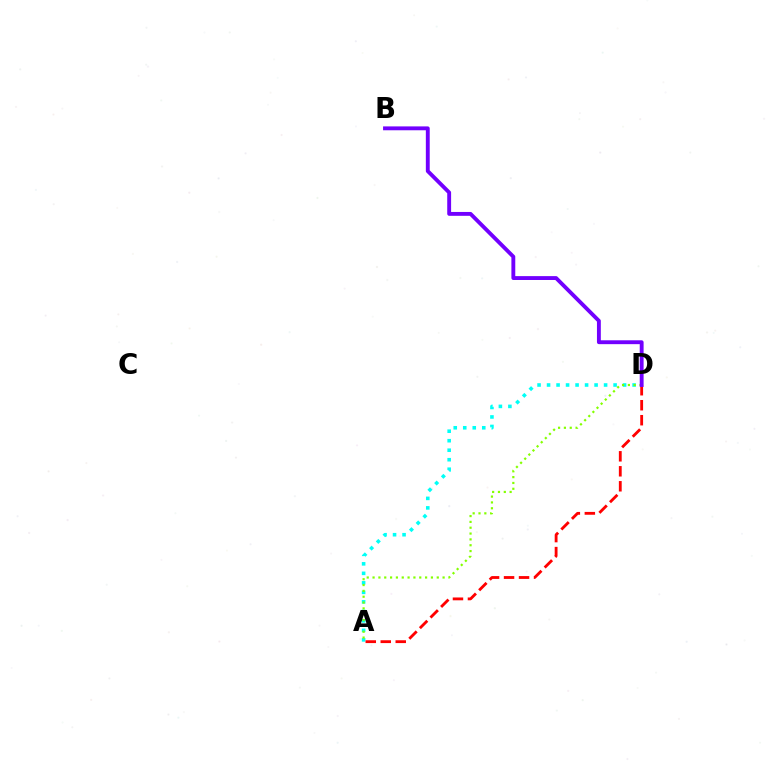{('A', 'D'): [{'color': '#00fff6', 'line_style': 'dotted', 'thickness': 2.58}, {'color': '#84ff00', 'line_style': 'dotted', 'thickness': 1.59}, {'color': '#ff0000', 'line_style': 'dashed', 'thickness': 2.04}], ('B', 'D'): [{'color': '#7200ff', 'line_style': 'solid', 'thickness': 2.79}]}